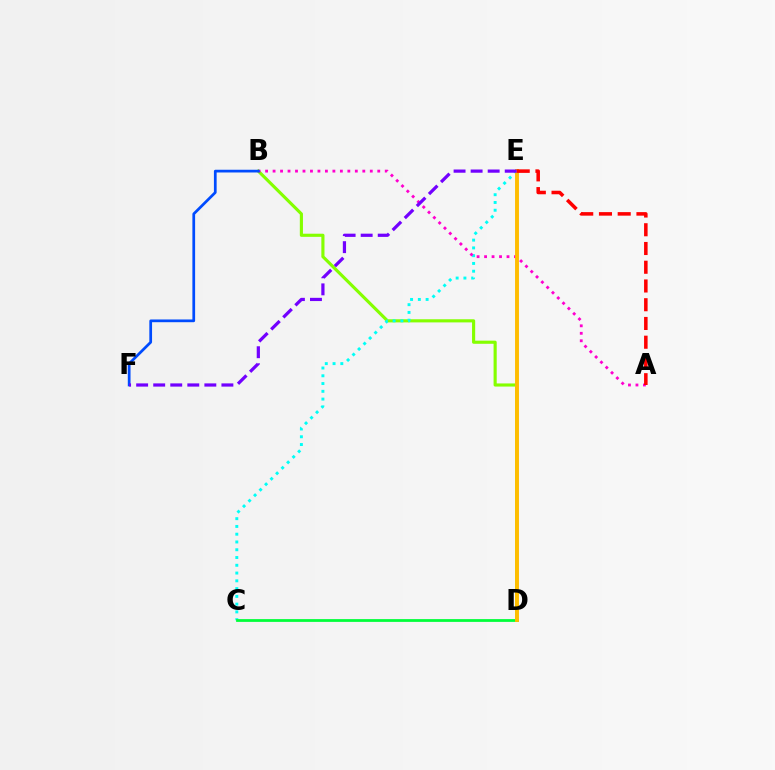{('B', 'D'): [{'color': '#84ff00', 'line_style': 'solid', 'thickness': 2.26}], ('C', 'E'): [{'color': '#00fff6', 'line_style': 'dotted', 'thickness': 2.11}], ('A', 'B'): [{'color': '#ff00cf', 'line_style': 'dotted', 'thickness': 2.03}], ('B', 'F'): [{'color': '#004bff', 'line_style': 'solid', 'thickness': 1.97}], ('C', 'D'): [{'color': '#00ff39', 'line_style': 'solid', 'thickness': 2.0}], ('D', 'E'): [{'color': '#ffbd00', 'line_style': 'solid', 'thickness': 2.81}], ('A', 'E'): [{'color': '#ff0000', 'line_style': 'dashed', 'thickness': 2.55}], ('E', 'F'): [{'color': '#7200ff', 'line_style': 'dashed', 'thickness': 2.32}]}